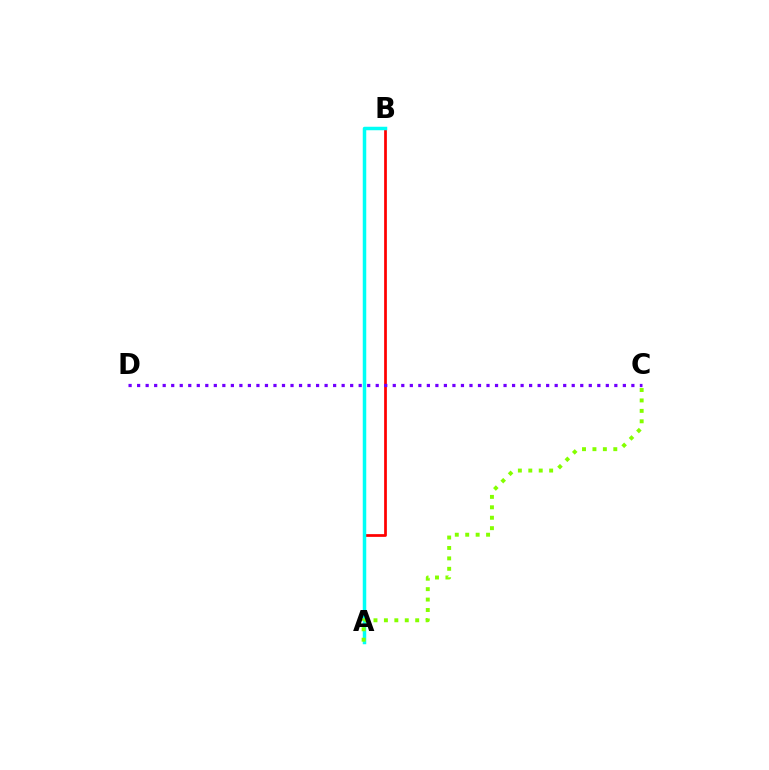{('A', 'B'): [{'color': '#ff0000', 'line_style': 'solid', 'thickness': 1.97}, {'color': '#00fff6', 'line_style': 'solid', 'thickness': 2.52}], ('A', 'C'): [{'color': '#84ff00', 'line_style': 'dotted', 'thickness': 2.83}], ('C', 'D'): [{'color': '#7200ff', 'line_style': 'dotted', 'thickness': 2.32}]}